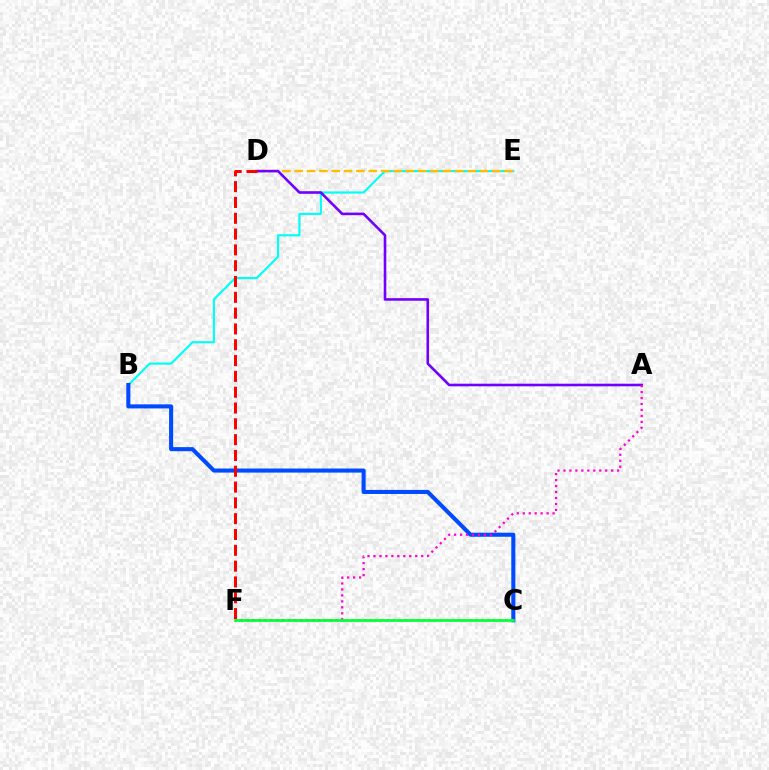{('B', 'E'): [{'color': '#00fff6', 'line_style': 'solid', 'thickness': 1.55}], ('B', 'C'): [{'color': '#004bff', 'line_style': 'solid', 'thickness': 2.93}], ('C', 'F'): [{'color': '#84ff00', 'line_style': 'dotted', 'thickness': 1.6}, {'color': '#00ff39', 'line_style': 'solid', 'thickness': 1.93}], ('D', 'E'): [{'color': '#ffbd00', 'line_style': 'dashed', 'thickness': 1.68}], ('A', 'D'): [{'color': '#7200ff', 'line_style': 'solid', 'thickness': 1.87}], ('A', 'F'): [{'color': '#ff00cf', 'line_style': 'dotted', 'thickness': 1.62}], ('D', 'F'): [{'color': '#ff0000', 'line_style': 'dashed', 'thickness': 2.15}]}